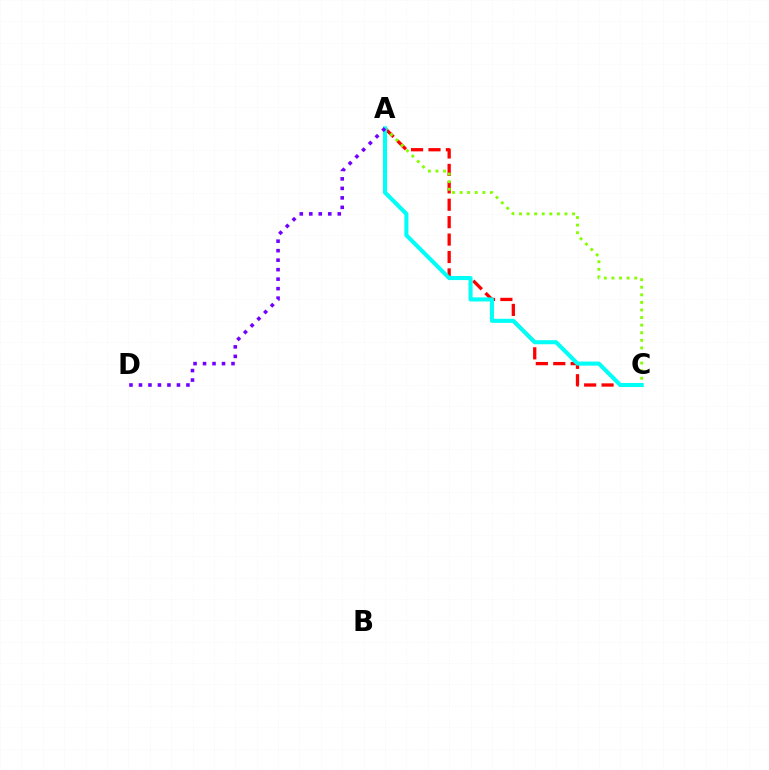{('A', 'C'): [{'color': '#ff0000', 'line_style': 'dashed', 'thickness': 2.37}, {'color': '#84ff00', 'line_style': 'dotted', 'thickness': 2.06}, {'color': '#00fff6', 'line_style': 'solid', 'thickness': 2.93}], ('A', 'D'): [{'color': '#7200ff', 'line_style': 'dotted', 'thickness': 2.58}]}